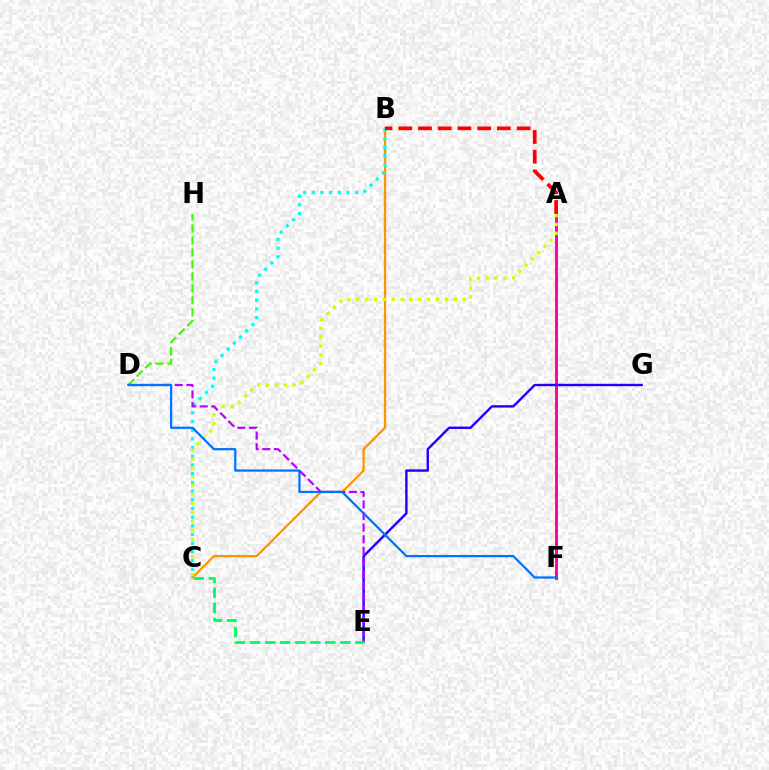{('B', 'C'): [{'color': '#ff9400', 'line_style': 'solid', 'thickness': 1.63}, {'color': '#00fff6', 'line_style': 'dotted', 'thickness': 2.36}], ('D', 'H'): [{'color': '#3dff00', 'line_style': 'dashed', 'thickness': 1.63}], ('A', 'F'): [{'color': '#ff00ac', 'line_style': 'solid', 'thickness': 2.11}], ('A', 'B'): [{'color': '#ff0000', 'line_style': 'dashed', 'thickness': 2.68}], ('A', 'C'): [{'color': '#d1ff00', 'line_style': 'dotted', 'thickness': 2.41}], ('E', 'G'): [{'color': '#2500ff', 'line_style': 'solid', 'thickness': 1.73}], ('D', 'E'): [{'color': '#b900ff', 'line_style': 'dashed', 'thickness': 1.58}], ('D', 'F'): [{'color': '#0074ff', 'line_style': 'solid', 'thickness': 1.62}], ('C', 'E'): [{'color': '#00ff5c', 'line_style': 'dashed', 'thickness': 2.04}]}